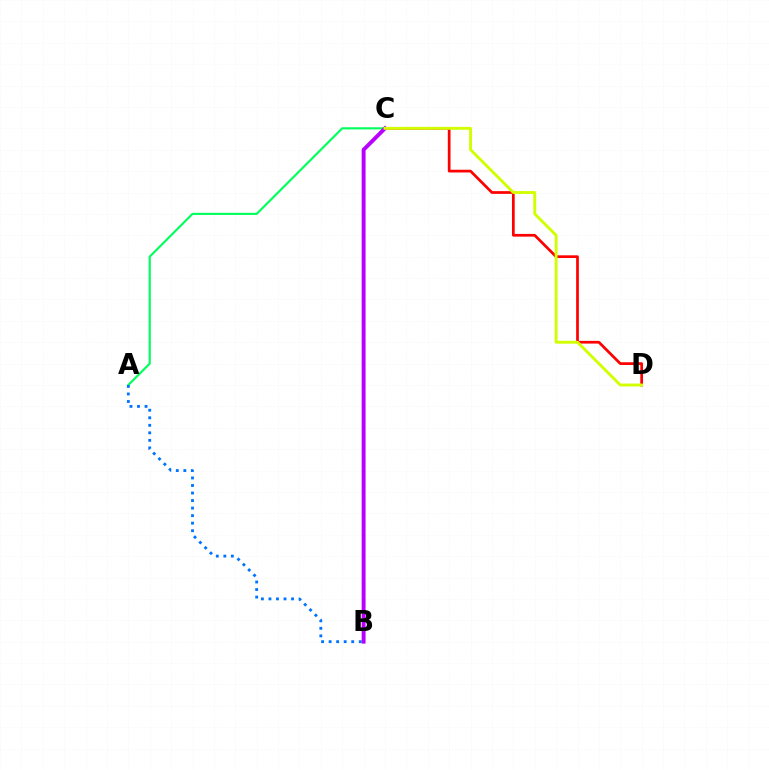{('A', 'C'): [{'color': '#00ff5c', 'line_style': 'solid', 'thickness': 1.55}], ('A', 'B'): [{'color': '#0074ff', 'line_style': 'dotted', 'thickness': 2.05}], ('C', 'D'): [{'color': '#ff0000', 'line_style': 'solid', 'thickness': 1.96}, {'color': '#d1ff00', 'line_style': 'solid', 'thickness': 2.07}], ('B', 'C'): [{'color': '#b900ff', 'line_style': 'solid', 'thickness': 2.81}]}